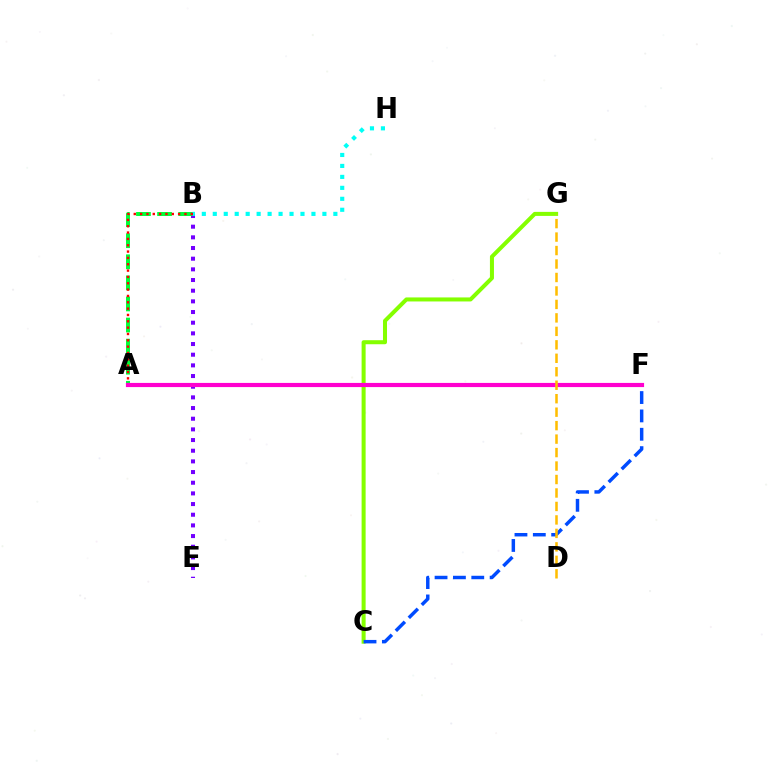{('B', 'E'): [{'color': '#7200ff', 'line_style': 'dotted', 'thickness': 2.9}], ('A', 'B'): [{'color': '#00ff39', 'line_style': 'dashed', 'thickness': 2.86}, {'color': '#ff0000', 'line_style': 'dotted', 'thickness': 1.72}], ('C', 'G'): [{'color': '#84ff00', 'line_style': 'solid', 'thickness': 2.9}], ('C', 'F'): [{'color': '#004bff', 'line_style': 'dashed', 'thickness': 2.49}], ('B', 'H'): [{'color': '#00fff6', 'line_style': 'dotted', 'thickness': 2.98}], ('A', 'F'): [{'color': '#ff00cf', 'line_style': 'solid', 'thickness': 3.0}], ('D', 'G'): [{'color': '#ffbd00', 'line_style': 'dashed', 'thickness': 1.83}]}